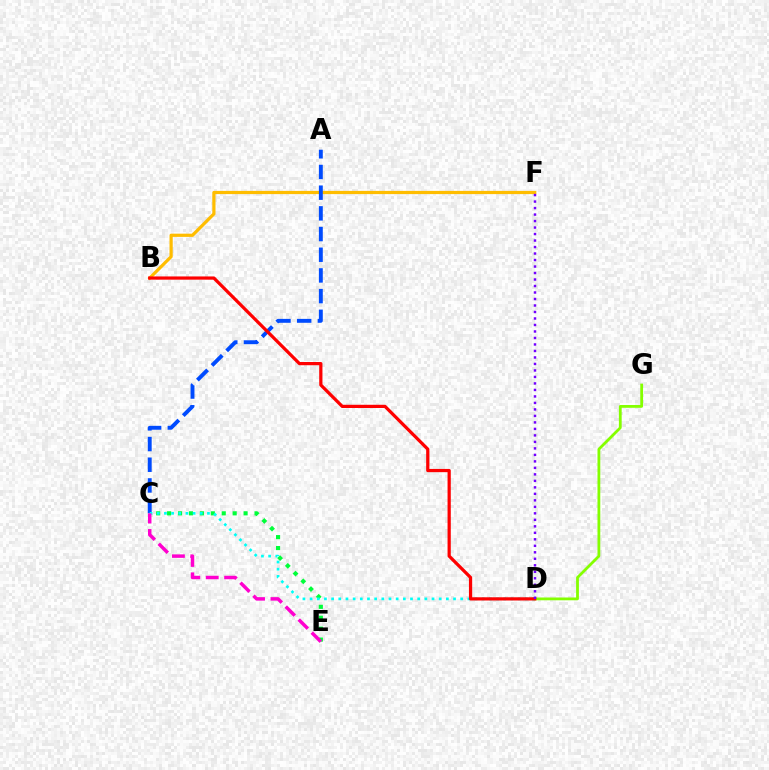{('D', 'G'): [{'color': '#84ff00', 'line_style': 'solid', 'thickness': 2.01}], ('C', 'E'): [{'color': '#00ff39', 'line_style': 'dotted', 'thickness': 2.97}, {'color': '#ff00cf', 'line_style': 'dashed', 'thickness': 2.5}], ('B', 'F'): [{'color': '#ffbd00', 'line_style': 'solid', 'thickness': 2.31}], ('A', 'C'): [{'color': '#004bff', 'line_style': 'dashed', 'thickness': 2.81}], ('C', 'D'): [{'color': '#00fff6', 'line_style': 'dotted', 'thickness': 1.95}], ('B', 'D'): [{'color': '#ff0000', 'line_style': 'solid', 'thickness': 2.32}], ('D', 'F'): [{'color': '#7200ff', 'line_style': 'dotted', 'thickness': 1.76}]}